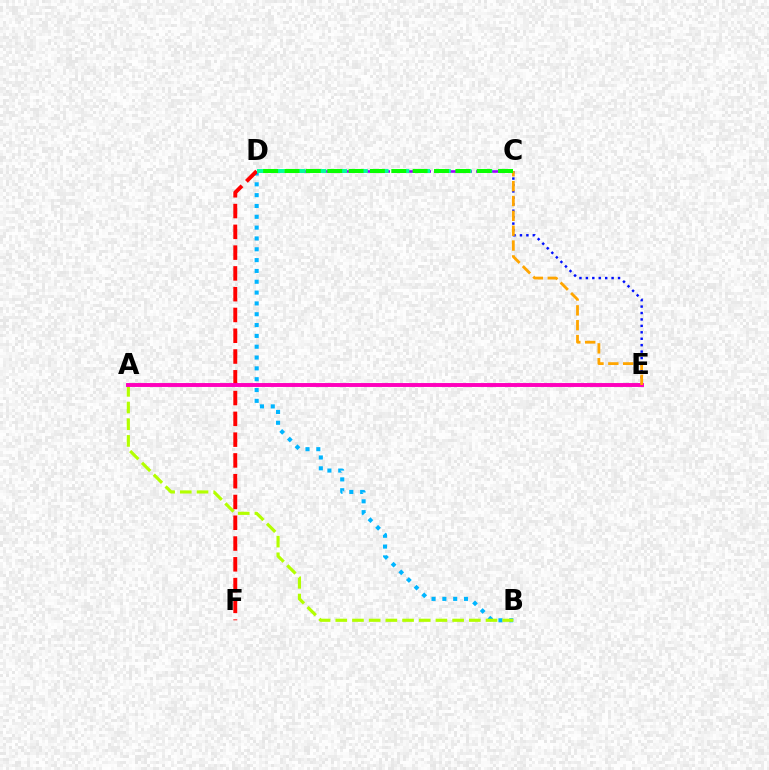{('C', 'D'): [{'color': '#9b00ff', 'line_style': 'dashed', 'thickness': 1.86}, {'color': '#00ff9d', 'line_style': 'dashed', 'thickness': 2.82}, {'color': '#08ff00', 'line_style': 'dashed', 'thickness': 2.9}], ('B', 'D'): [{'color': '#00b5ff', 'line_style': 'dotted', 'thickness': 2.94}], ('A', 'B'): [{'color': '#b3ff00', 'line_style': 'dashed', 'thickness': 2.27}], ('C', 'E'): [{'color': '#0010ff', 'line_style': 'dotted', 'thickness': 1.75}, {'color': '#ffa500', 'line_style': 'dashed', 'thickness': 2.02}], ('D', 'F'): [{'color': '#ff0000', 'line_style': 'dashed', 'thickness': 2.82}], ('A', 'E'): [{'color': '#ff00bd', 'line_style': 'solid', 'thickness': 2.82}]}